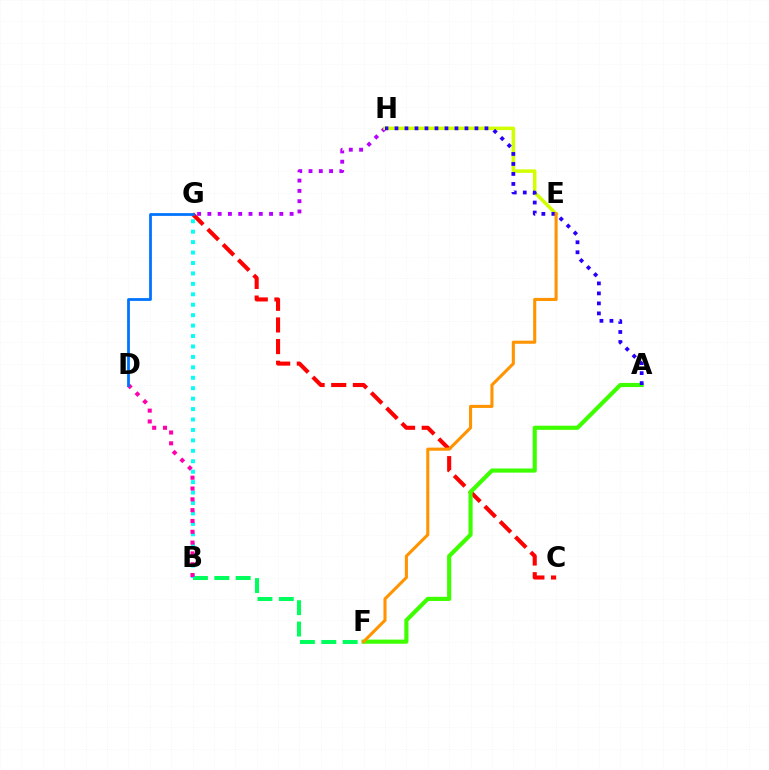{('B', 'F'): [{'color': '#00ff5c', 'line_style': 'dashed', 'thickness': 2.9}], ('G', 'H'): [{'color': '#b900ff', 'line_style': 'dotted', 'thickness': 2.79}], ('B', 'G'): [{'color': '#00fff6', 'line_style': 'dotted', 'thickness': 2.84}], ('E', 'H'): [{'color': '#d1ff00', 'line_style': 'solid', 'thickness': 2.52}], ('C', 'G'): [{'color': '#ff0000', 'line_style': 'dashed', 'thickness': 2.94}], ('A', 'F'): [{'color': '#3dff00', 'line_style': 'solid', 'thickness': 2.98}], ('A', 'H'): [{'color': '#2500ff', 'line_style': 'dotted', 'thickness': 2.72}], ('B', 'D'): [{'color': '#ff00ac', 'line_style': 'dotted', 'thickness': 2.94}], ('D', 'G'): [{'color': '#0074ff', 'line_style': 'solid', 'thickness': 2.0}], ('E', 'F'): [{'color': '#ff9400', 'line_style': 'solid', 'thickness': 2.22}]}